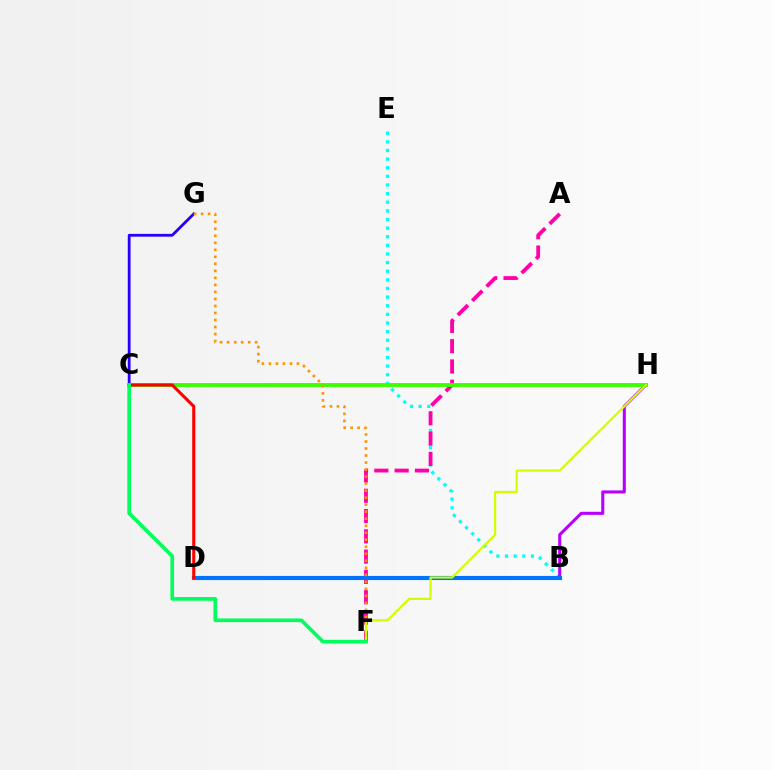{('B', 'E'): [{'color': '#00fff6', 'line_style': 'dotted', 'thickness': 2.34}], ('A', 'F'): [{'color': '#ff00ac', 'line_style': 'dashed', 'thickness': 2.76}], ('B', 'H'): [{'color': '#b900ff', 'line_style': 'solid', 'thickness': 2.22}], ('C', 'G'): [{'color': '#2500ff', 'line_style': 'solid', 'thickness': 2.01}], ('C', 'H'): [{'color': '#3dff00', 'line_style': 'solid', 'thickness': 2.8}], ('B', 'D'): [{'color': '#0074ff', 'line_style': 'solid', 'thickness': 2.97}], ('C', 'D'): [{'color': '#ff0000', 'line_style': 'solid', 'thickness': 2.23}], ('F', 'G'): [{'color': '#ff9400', 'line_style': 'dotted', 'thickness': 1.91}], ('F', 'H'): [{'color': '#d1ff00', 'line_style': 'solid', 'thickness': 1.59}], ('C', 'F'): [{'color': '#00ff5c', 'line_style': 'solid', 'thickness': 2.64}]}